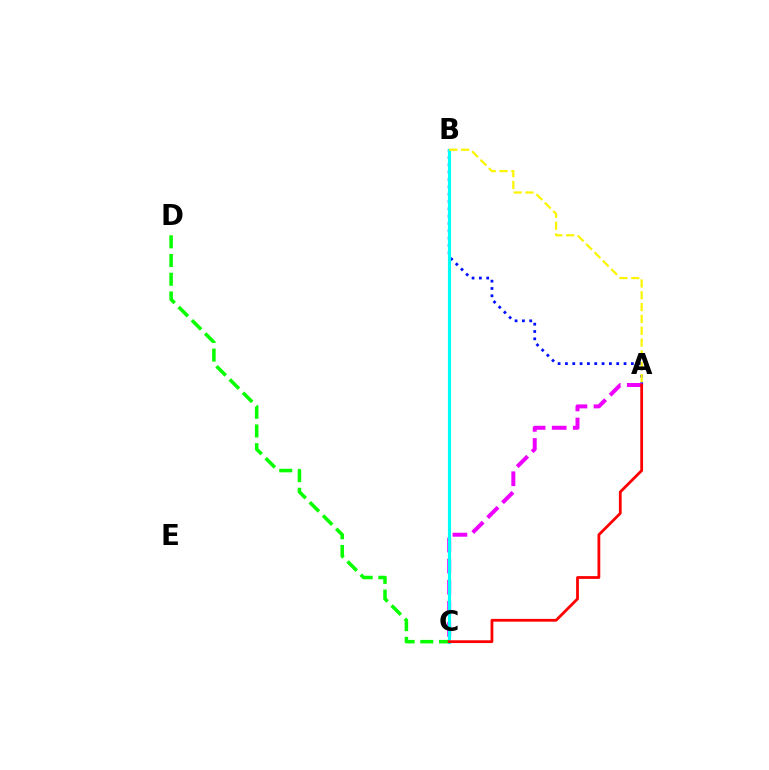{('C', 'D'): [{'color': '#08ff00', 'line_style': 'dashed', 'thickness': 2.54}], ('A', 'B'): [{'color': '#0010ff', 'line_style': 'dotted', 'thickness': 1.99}, {'color': '#fcf500', 'line_style': 'dashed', 'thickness': 1.61}], ('A', 'C'): [{'color': '#ee00ff', 'line_style': 'dashed', 'thickness': 2.86}, {'color': '#ff0000', 'line_style': 'solid', 'thickness': 2.0}], ('B', 'C'): [{'color': '#00fff6', 'line_style': 'solid', 'thickness': 2.28}]}